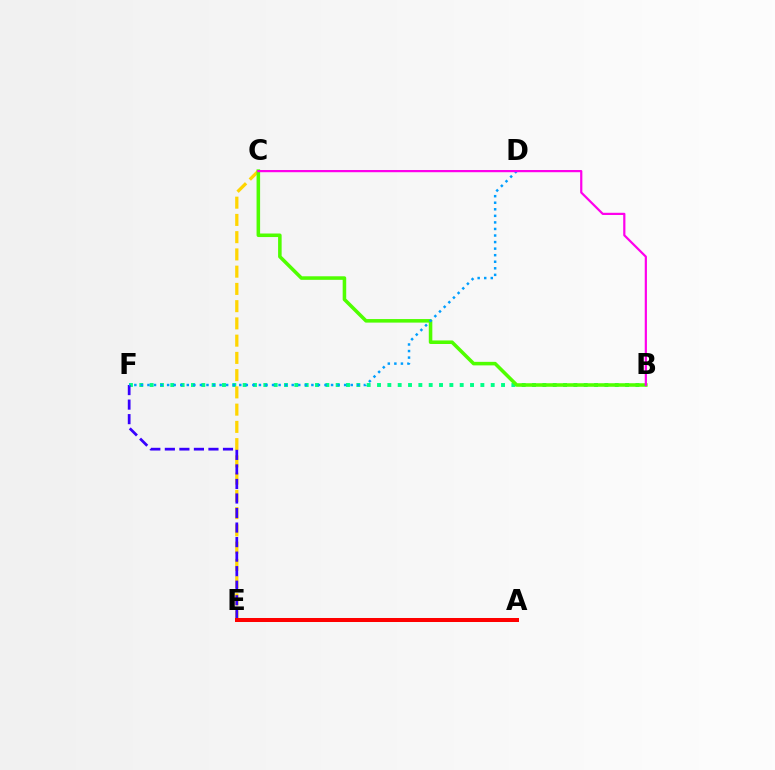{('B', 'F'): [{'color': '#00ff86', 'line_style': 'dotted', 'thickness': 2.81}], ('C', 'E'): [{'color': '#ffd500', 'line_style': 'dashed', 'thickness': 2.34}], ('B', 'C'): [{'color': '#4fff00', 'line_style': 'solid', 'thickness': 2.55}, {'color': '#ff00ed', 'line_style': 'solid', 'thickness': 1.59}], ('E', 'F'): [{'color': '#3700ff', 'line_style': 'dashed', 'thickness': 1.97}], ('D', 'F'): [{'color': '#009eff', 'line_style': 'dotted', 'thickness': 1.78}], ('A', 'E'): [{'color': '#ff0000', 'line_style': 'solid', 'thickness': 2.89}]}